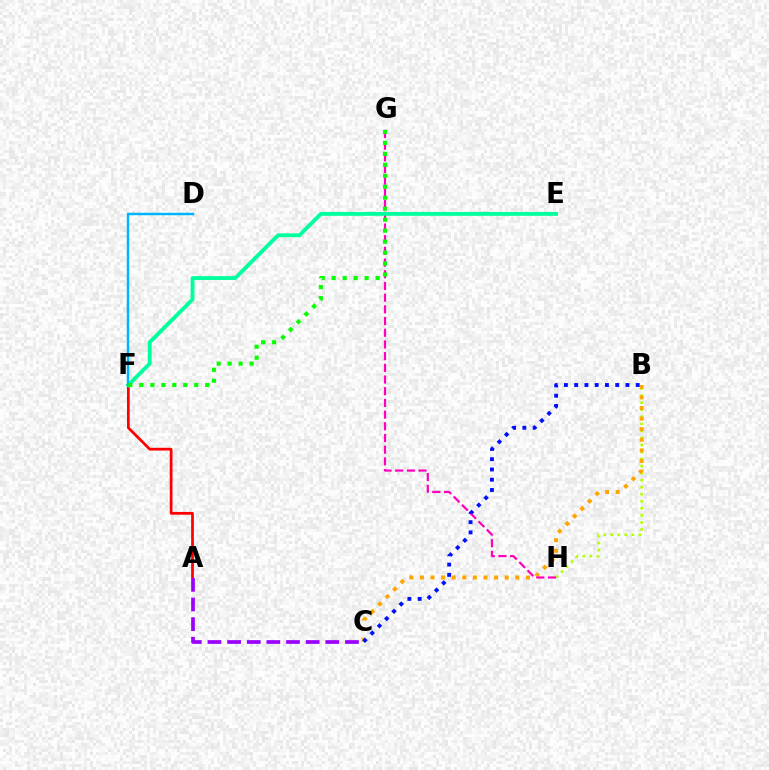{('B', 'H'): [{'color': '#b3ff00', 'line_style': 'dotted', 'thickness': 1.91}], ('A', 'F'): [{'color': '#ff0000', 'line_style': 'solid', 'thickness': 1.97}], ('B', 'C'): [{'color': '#ffa500', 'line_style': 'dotted', 'thickness': 2.88}, {'color': '#0010ff', 'line_style': 'dotted', 'thickness': 2.79}], ('G', 'H'): [{'color': '#ff00bd', 'line_style': 'dashed', 'thickness': 1.59}], ('A', 'C'): [{'color': '#9b00ff', 'line_style': 'dashed', 'thickness': 2.67}], ('E', 'F'): [{'color': '#00ff9d', 'line_style': 'solid', 'thickness': 2.77}], ('D', 'F'): [{'color': '#00b5ff', 'line_style': 'solid', 'thickness': 1.77}], ('F', 'G'): [{'color': '#08ff00', 'line_style': 'dotted', 'thickness': 2.98}]}